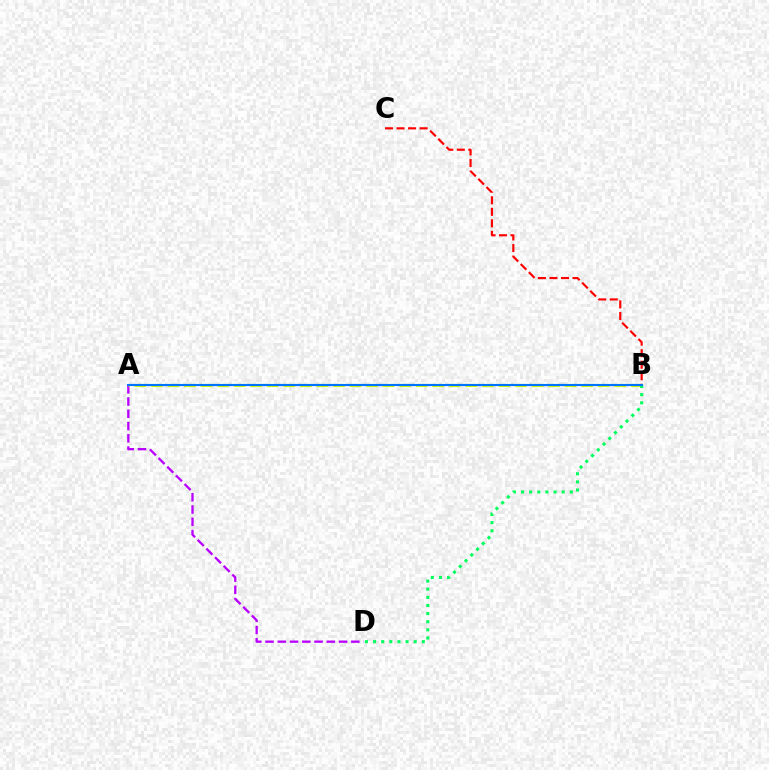{('B', 'C'): [{'color': '#ff0000', 'line_style': 'dashed', 'thickness': 1.57}], ('A', 'D'): [{'color': '#b900ff', 'line_style': 'dashed', 'thickness': 1.67}], ('A', 'B'): [{'color': '#d1ff00', 'line_style': 'dashed', 'thickness': 2.25}, {'color': '#0074ff', 'line_style': 'solid', 'thickness': 1.54}], ('B', 'D'): [{'color': '#00ff5c', 'line_style': 'dotted', 'thickness': 2.21}]}